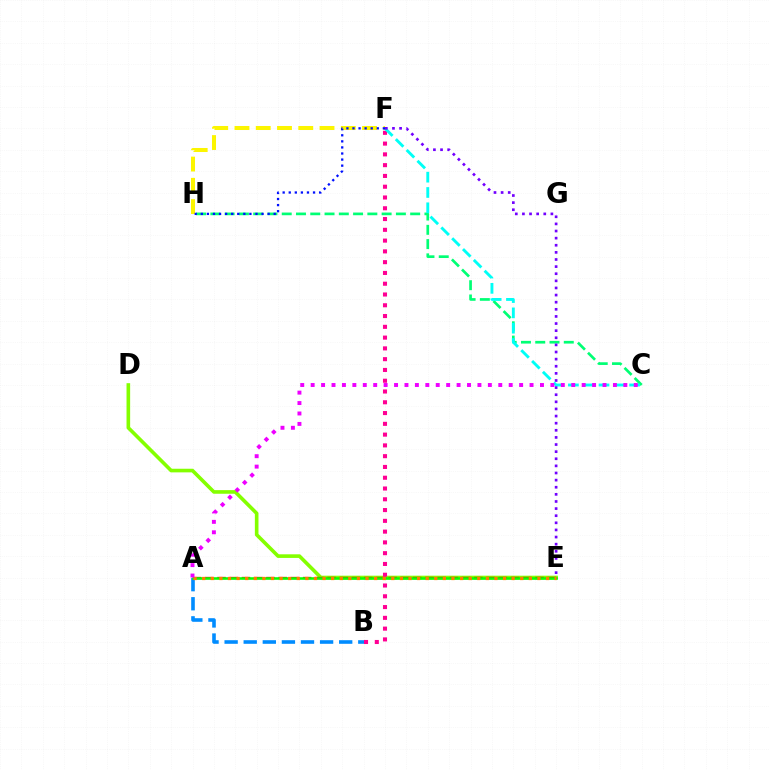{('A', 'B'): [{'color': '#008cff', 'line_style': 'dashed', 'thickness': 2.59}], ('D', 'E'): [{'color': '#84ff00', 'line_style': 'solid', 'thickness': 2.61}], ('C', 'H'): [{'color': '#00ff74', 'line_style': 'dashed', 'thickness': 1.94}], ('A', 'E'): [{'color': '#ff0000', 'line_style': 'dashed', 'thickness': 1.66}, {'color': '#08ff00', 'line_style': 'solid', 'thickness': 1.85}, {'color': '#ff7c00', 'line_style': 'dotted', 'thickness': 2.34}], ('B', 'F'): [{'color': '#ff0094', 'line_style': 'dotted', 'thickness': 2.93}], ('F', 'H'): [{'color': '#fcf500', 'line_style': 'dashed', 'thickness': 2.89}, {'color': '#0010ff', 'line_style': 'dotted', 'thickness': 1.65}], ('C', 'F'): [{'color': '#00fff6', 'line_style': 'dashed', 'thickness': 2.08}], ('E', 'F'): [{'color': '#7200ff', 'line_style': 'dotted', 'thickness': 1.93}], ('A', 'C'): [{'color': '#ee00ff', 'line_style': 'dotted', 'thickness': 2.83}]}